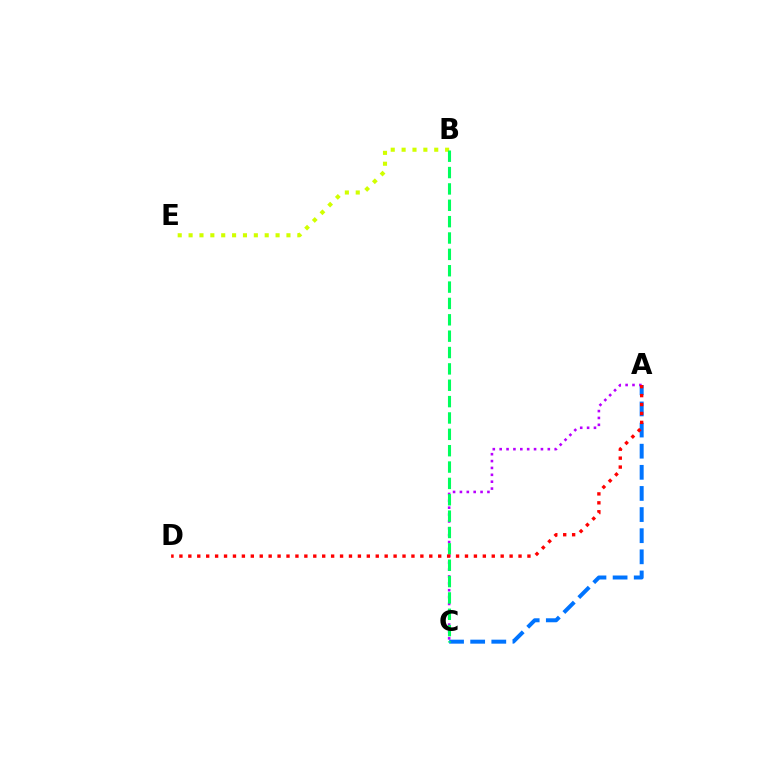{('A', 'C'): [{'color': '#0074ff', 'line_style': 'dashed', 'thickness': 2.87}, {'color': '#b900ff', 'line_style': 'dotted', 'thickness': 1.87}], ('B', 'E'): [{'color': '#d1ff00', 'line_style': 'dotted', 'thickness': 2.95}], ('B', 'C'): [{'color': '#00ff5c', 'line_style': 'dashed', 'thickness': 2.22}], ('A', 'D'): [{'color': '#ff0000', 'line_style': 'dotted', 'thickness': 2.42}]}